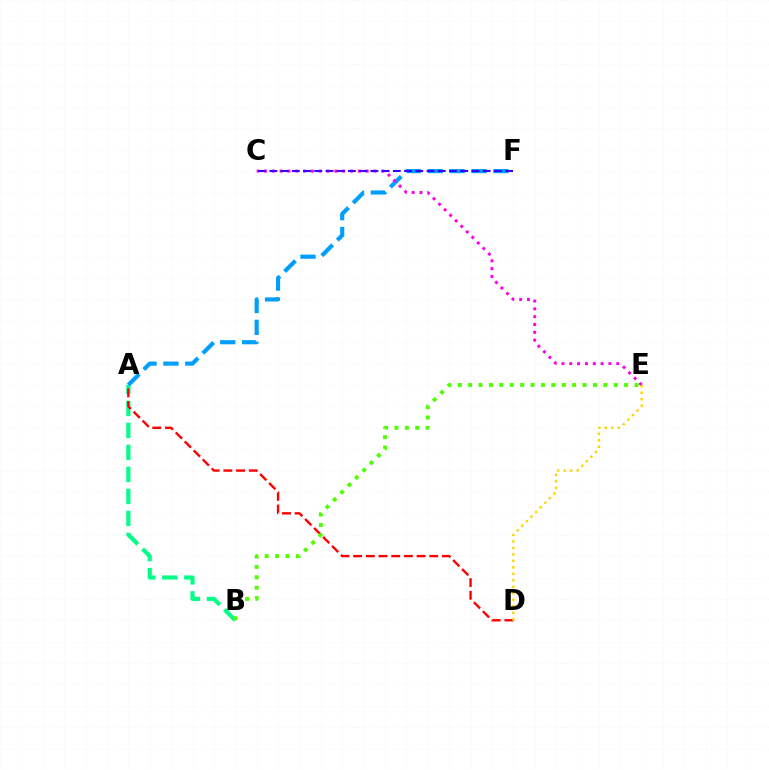{('A', 'B'): [{'color': '#00ff86', 'line_style': 'dashed', 'thickness': 2.99}], ('A', 'F'): [{'color': '#009eff', 'line_style': 'dashed', 'thickness': 2.97}], ('A', 'D'): [{'color': '#ff0000', 'line_style': 'dashed', 'thickness': 1.72}], ('B', 'E'): [{'color': '#4fff00', 'line_style': 'dotted', 'thickness': 2.83}], ('C', 'E'): [{'color': '#ff00ed', 'line_style': 'dotted', 'thickness': 2.13}], ('C', 'F'): [{'color': '#3700ff', 'line_style': 'dashed', 'thickness': 1.52}], ('D', 'E'): [{'color': '#ffd500', 'line_style': 'dotted', 'thickness': 1.76}]}